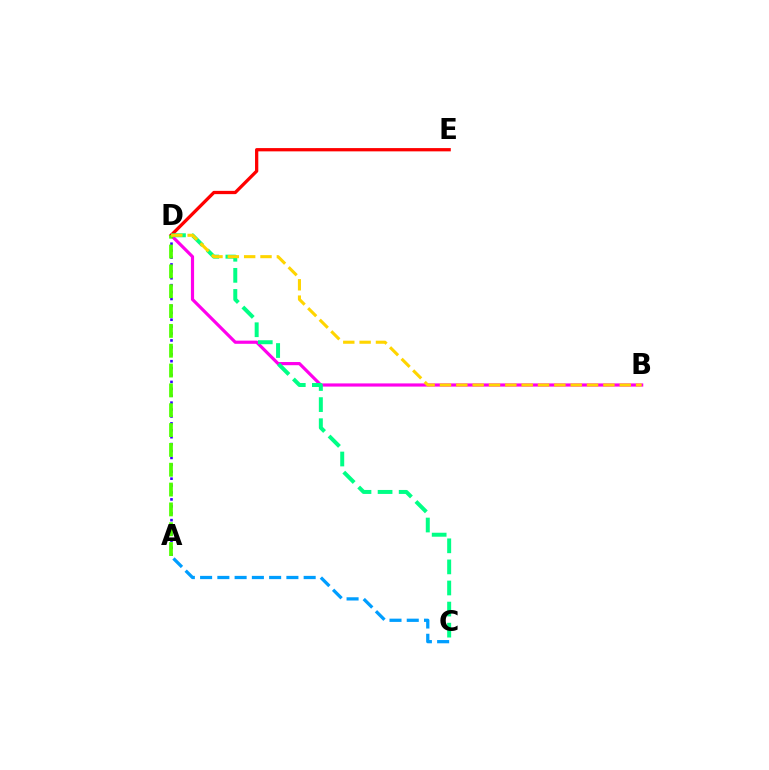{('B', 'D'): [{'color': '#ff00ed', 'line_style': 'solid', 'thickness': 2.29}, {'color': '#ffd500', 'line_style': 'dashed', 'thickness': 2.22}], ('A', 'D'): [{'color': '#3700ff', 'line_style': 'dotted', 'thickness': 1.88}, {'color': '#4fff00', 'line_style': 'dashed', 'thickness': 2.69}], ('D', 'E'): [{'color': '#ff0000', 'line_style': 'solid', 'thickness': 2.36}], ('C', 'D'): [{'color': '#00ff86', 'line_style': 'dashed', 'thickness': 2.86}], ('A', 'C'): [{'color': '#009eff', 'line_style': 'dashed', 'thickness': 2.34}]}